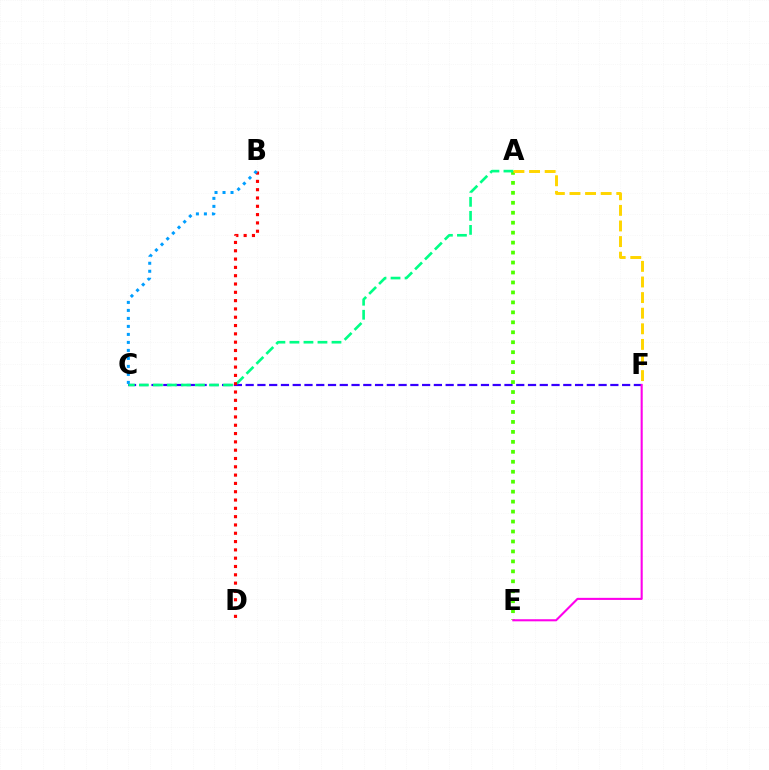{('C', 'F'): [{'color': '#3700ff', 'line_style': 'dashed', 'thickness': 1.6}], ('A', 'E'): [{'color': '#4fff00', 'line_style': 'dotted', 'thickness': 2.71}], ('A', 'C'): [{'color': '#00ff86', 'line_style': 'dashed', 'thickness': 1.9}], ('B', 'D'): [{'color': '#ff0000', 'line_style': 'dotted', 'thickness': 2.26}], ('E', 'F'): [{'color': '#ff00ed', 'line_style': 'solid', 'thickness': 1.51}], ('B', 'C'): [{'color': '#009eff', 'line_style': 'dotted', 'thickness': 2.17}], ('A', 'F'): [{'color': '#ffd500', 'line_style': 'dashed', 'thickness': 2.12}]}